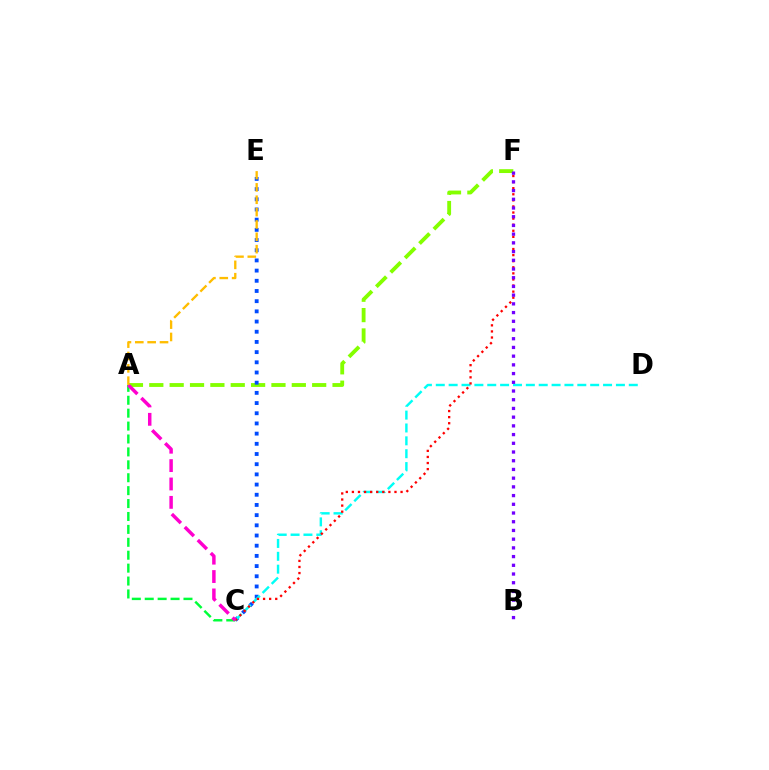{('A', 'F'): [{'color': '#84ff00', 'line_style': 'dashed', 'thickness': 2.77}], ('C', 'E'): [{'color': '#004bff', 'line_style': 'dotted', 'thickness': 2.77}], ('C', 'D'): [{'color': '#00fff6', 'line_style': 'dashed', 'thickness': 1.75}], ('C', 'F'): [{'color': '#ff0000', 'line_style': 'dotted', 'thickness': 1.65}], ('A', 'C'): [{'color': '#00ff39', 'line_style': 'dashed', 'thickness': 1.75}, {'color': '#ff00cf', 'line_style': 'dashed', 'thickness': 2.5}], ('B', 'F'): [{'color': '#7200ff', 'line_style': 'dotted', 'thickness': 2.37}], ('A', 'E'): [{'color': '#ffbd00', 'line_style': 'dashed', 'thickness': 1.68}]}